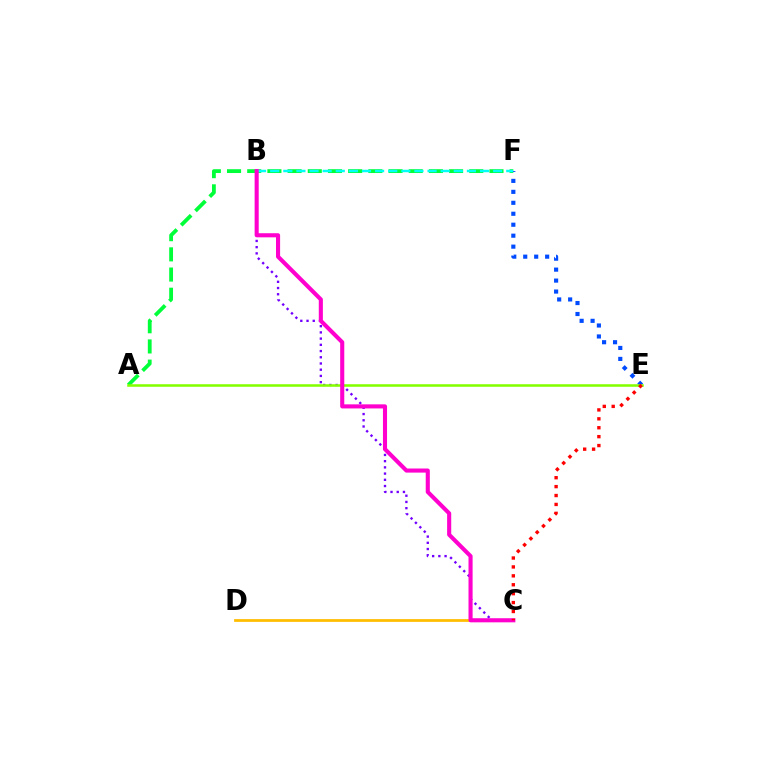{('B', 'C'): [{'color': '#7200ff', 'line_style': 'dotted', 'thickness': 1.69}, {'color': '#ff00cf', 'line_style': 'solid', 'thickness': 2.95}], ('A', 'F'): [{'color': '#00ff39', 'line_style': 'dashed', 'thickness': 2.74}], ('E', 'F'): [{'color': '#004bff', 'line_style': 'dotted', 'thickness': 2.98}], ('A', 'E'): [{'color': '#84ff00', 'line_style': 'solid', 'thickness': 1.84}], ('C', 'D'): [{'color': '#ffbd00', 'line_style': 'solid', 'thickness': 1.98}], ('B', 'F'): [{'color': '#00fff6', 'line_style': 'dashed', 'thickness': 1.78}], ('C', 'E'): [{'color': '#ff0000', 'line_style': 'dotted', 'thickness': 2.42}]}